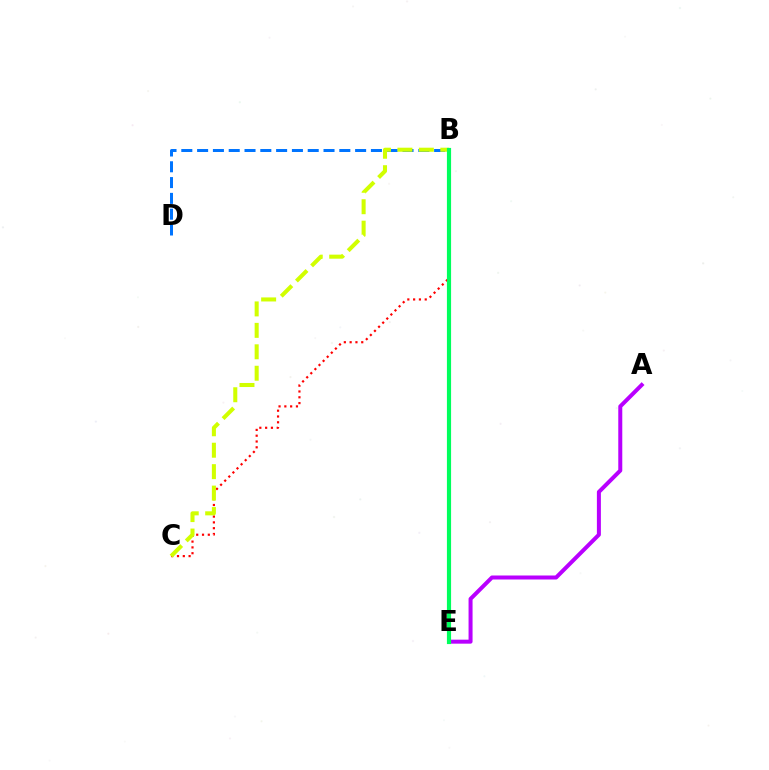{('B', 'D'): [{'color': '#0074ff', 'line_style': 'dashed', 'thickness': 2.15}], ('B', 'C'): [{'color': '#ff0000', 'line_style': 'dotted', 'thickness': 1.58}, {'color': '#d1ff00', 'line_style': 'dashed', 'thickness': 2.91}], ('A', 'E'): [{'color': '#b900ff', 'line_style': 'solid', 'thickness': 2.88}], ('B', 'E'): [{'color': '#00ff5c', 'line_style': 'solid', 'thickness': 3.0}]}